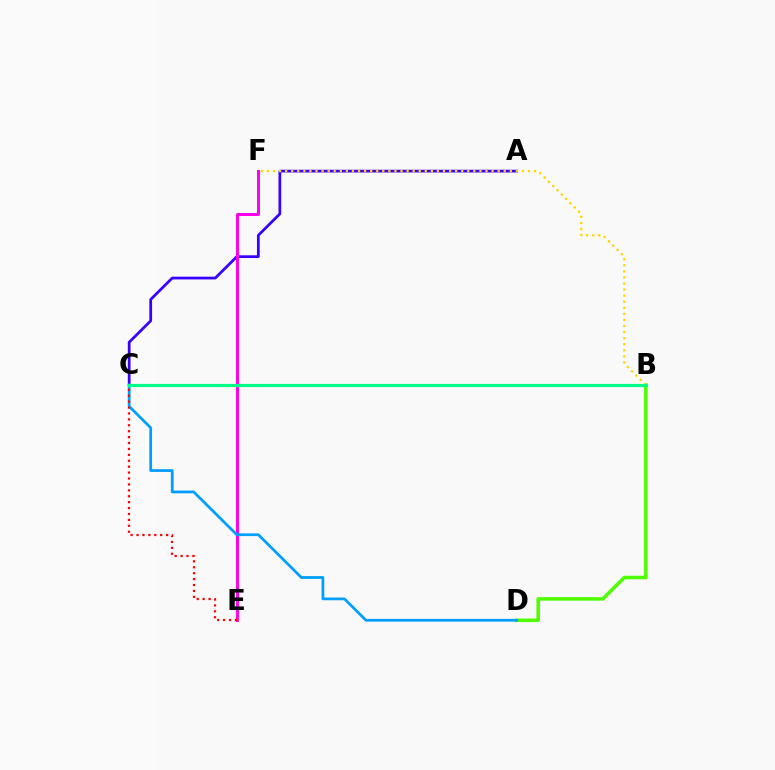{('A', 'C'): [{'color': '#3700ff', 'line_style': 'solid', 'thickness': 1.97}], ('B', 'D'): [{'color': '#4fff00', 'line_style': 'solid', 'thickness': 2.56}], ('E', 'F'): [{'color': '#ff00ed', 'line_style': 'solid', 'thickness': 2.14}], ('C', 'D'): [{'color': '#009eff', 'line_style': 'solid', 'thickness': 1.97}], ('B', 'F'): [{'color': '#ffd500', 'line_style': 'dotted', 'thickness': 1.65}], ('C', 'E'): [{'color': '#ff0000', 'line_style': 'dotted', 'thickness': 1.61}], ('B', 'C'): [{'color': '#00ff86', 'line_style': 'solid', 'thickness': 2.29}]}